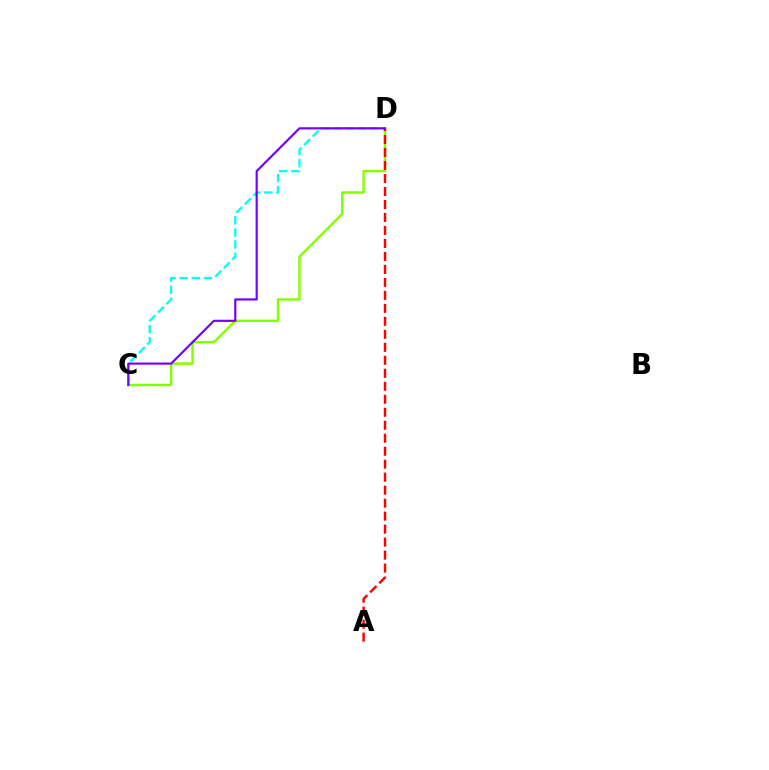{('C', 'D'): [{'color': '#00fff6', 'line_style': 'dashed', 'thickness': 1.64}, {'color': '#84ff00', 'line_style': 'solid', 'thickness': 1.75}, {'color': '#7200ff', 'line_style': 'solid', 'thickness': 1.56}], ('A', 'D'): [{'color': '#ff0000', 'line_style': 'dashed', 'thickness': 1.76}]}